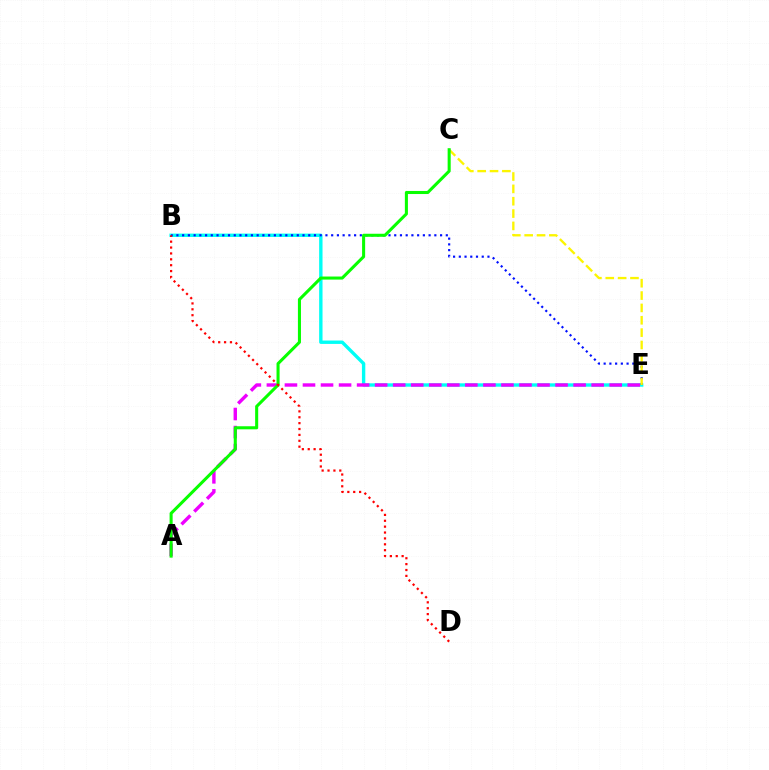{('B', 'E'): [{'color': '#00fff6', 'line_style': 'solid', 'thickness': 2.43}, {'color': '#0010ff', 'line_style': 'dotted', 'thickness': 1.56}], ('A', 'E'): [{'color': '#ee00ff', 'line_style': 'dashed', 'thickness': 2.45}], ('C', 'E'): [{'color': '#fcf500', 'line_style': 'dashed', 'thickness': 1.68}], ('A', 'C'): [{'color': '#08ff00', 'line_style': 'solid', 'thickness': 2.2}], ('B', 'D'): [{'color': '#ff0000', 'line_style': 'dotted', 'thickness': 1.6}]}